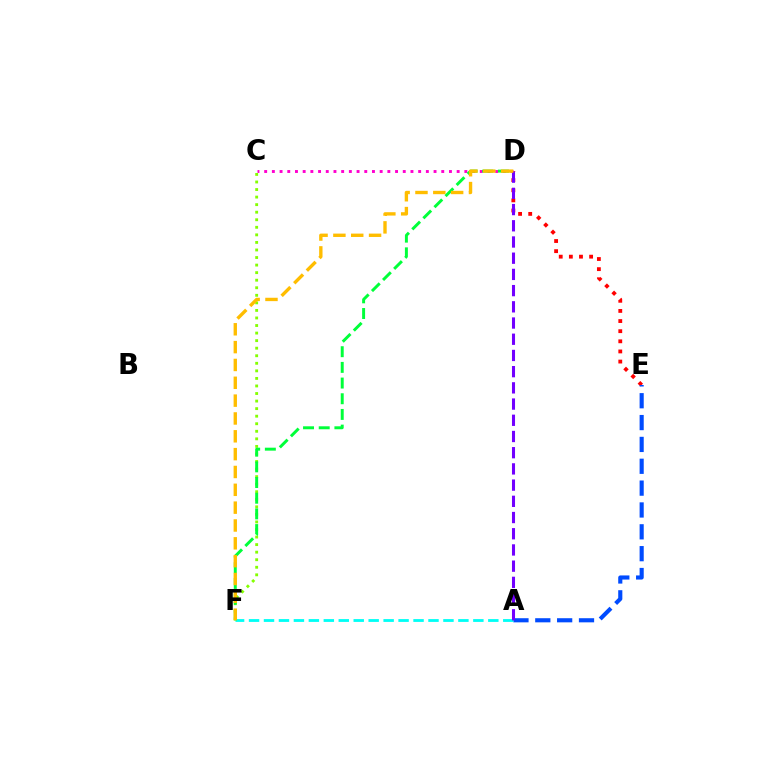{('D', 'E'): [{'color': '#ff0000', 'line_style': 'dotted', 'thickness': 2.75}], ('C', 'D'): [{'color': '#ff00cf', 'line_style': 'dotted', 'thickness': 2.09}], ('A', 'E'): [{'color': '#004bff', 'line_style': 'dashed', 'thickness': 2.97}], ('A', 'F'): [{'color': '#00fff6', 'line_style': 'dashed', 'thickness': 2.03}], ('C', 'F'): [{'color': '#84ff00', 'line_style': 'dotted', 'thickness': 2.05}], ('A', 'D'): [{'color': '#7200ff', 'line_style': 'dashed', 'thickness': 2.2}], ('D', 'F'): [{'color': '#00ff39', 'line_style': 'dashed', 'thickness': 2.13}, {'color': '#ffbd00', 'line_style': 'dashed', 'thickness': 2.42}]}